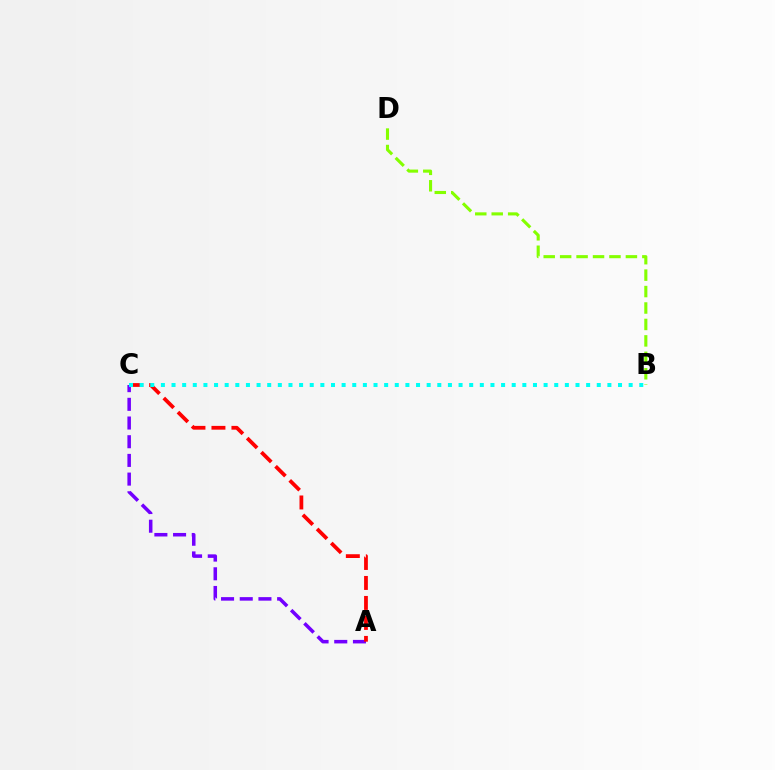{('A', 'C'): [{'color': '#7200ff', 'line_style': 'dashed', 'thickness': 2.54}, {'color': '#ff0000', 'line_style': 'dashed', 'thickness': 2.72}], ('B', 'D'): [{'color': '#84ff00', 'line_style': 'dashed', 'thickness': 2.23}], ('B', 'C'): [{'color': '#00fff6', 'line_style': 'dotted', 'thickness': 2.89}]}